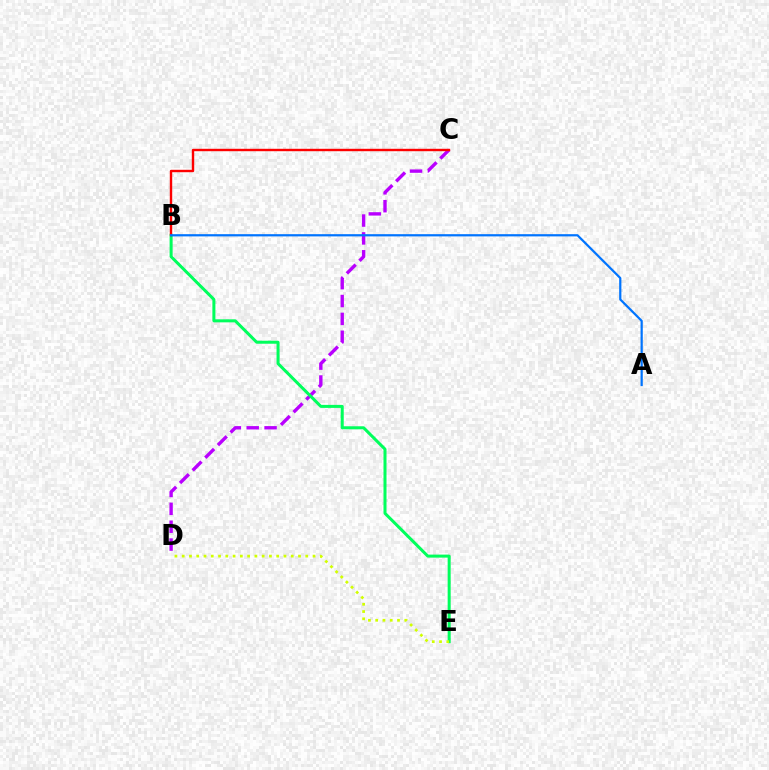{('C', 'D'): [{'color': '#b900ff', 'line_style': 'dashed', 'thickness': 2.43}], ('B', 'E'): [{'color': '#00ff5c', 'line_style': 'solid', 'thickness': 2.17}], ('D', 'E'): [{'color': '#d1ff00', 'line_style': 'dotted', 'thickness': 1.98}], ('B', 'C'): [{'color': '#ff0000', 'line_style': 'solid', 'thickness': 1.73}], ('A', 'B'): [{'color': '#0074ff', 'line_style': 'solid', 'thickness': 1.6}]}